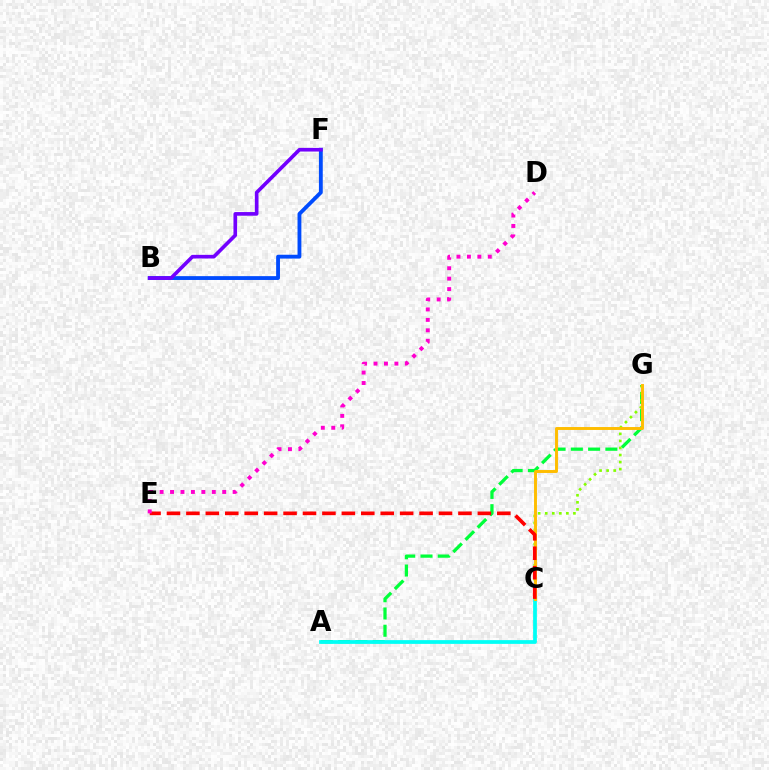{('A', 'G'): [{'color': '#00ff39', 'line_style': 'dashed', 'thickness': 2.35}], ('C', 'G'): [{'color': '#84ff00', 'line_style': 'dotted', 'thickness': 1.92}, {'color': '#ffbd00', 'line_style': 'solid', 'thickness': 2.11}], ('A', 'C'): [{'color': '#00fff6', 'line_style': 'solid', 'thickness': 2.7}], ('B', 'F'): [{'color': '#004bff', 'line_style': 'solid', 'thickness': 2.76}, {'color': '#7200ff', 'line_style': 'solid', 'thickness': 2.62}], ('C', 'E'): [{'color': '#ff0000', 'line_style': 'dashed', 'thickness': 2.64}], ('D', 'E'): [{'color': '#ff00cf', 'line_style': 'dotted', 'thickness': 2.83}]}